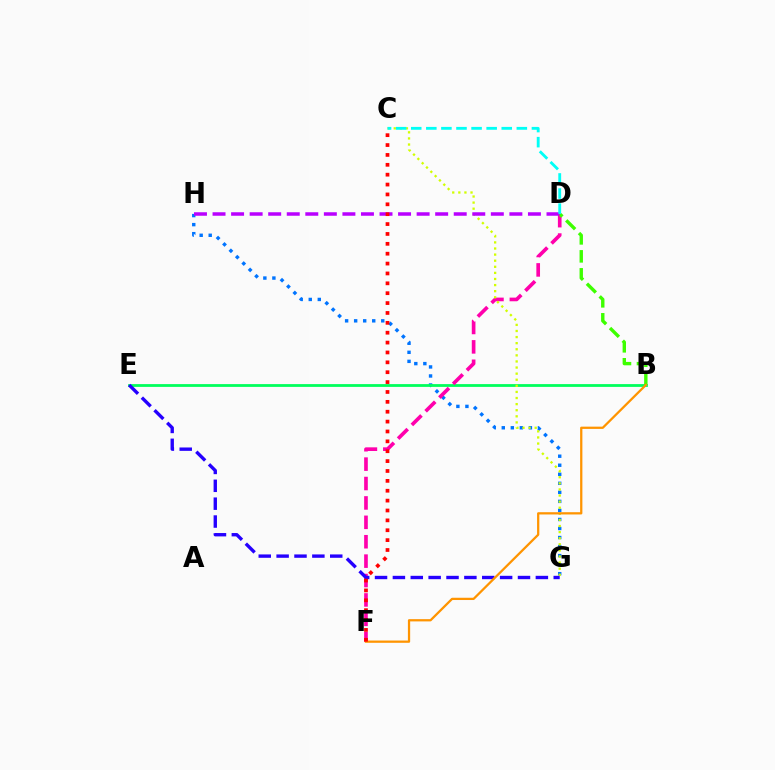{('G', 'H'): [{'color': '#0074ff', 'line_style': 'dotted', 'thickness': 2.46}], ('B', 'E'): [{'color': '#00ff5c', 'line_style': 'solid', 'thickness': 2.01}], ('D', 'F'): [{'color': '#ff00ac', 'line_style': 'dashed', 'thickness': 2.64}], ('C', 'G'): [{'color': '#d1ff00', 'line_style': 'dotted', 'thickness': 1.66}], ('B', 'D'): [{'color': '#3dff00', 'line_style': 'dashed', 'thickness': 2.44}], ('E', 'G'): [{'color': '#2500ff', 'line_style': 'dashed', 'thickness': 2.43}], ('B', 'F'): [{'color': '#ff9400', 'line_style': 'solid', 'thickness': 1.63}], ('D', 'H'): [{'color': '#b900ff', 'line_style': 'dashed', 'thickness': 2.52}], ('C', 'F'): [{'color': '#ff0000', 'line_style': 'dotted', 'thickness': 2.68}], ('C', 'D'): [{'color': '#00fff6', 'line_style': 'dashed', 'thickness': 2.05}]}